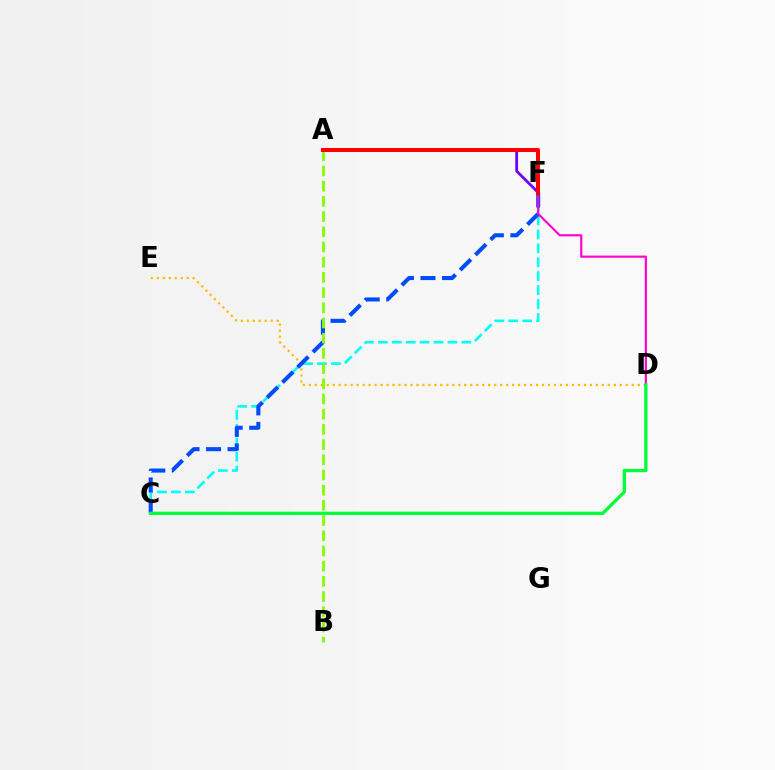{('D', 'E'): [{'color': '#ffbd00', 'line_style': 'dotted', 'thickness': 1.62}], ('A', 'F'): [{'color': '#7200ff', 'line_style': 'solid', 'thickness': 2.02}, {'color': '#ff0000', 'line_style': 'solid', 'thickness': 2.89}], ('C', 'F'): [{'color': '#00fff6', 'line_style': 'dashed', 'thickness': 1.89}, {'color': '#004bff', 'line_style': 'dashed', 'thickness': 2.92}], ('A', 'B'): [{'color': '#84ff00', 'line_style': 'dashed', 'thickness': 2.06}], ('D', 'F'): [{'color': '#ff00cf', 'line_style': 'solid', 'thickness': 1.55}], ('C', 'D'): [{'color': '#00ff39', 'line_style': 'solid', 'thickness': 2.37}]}